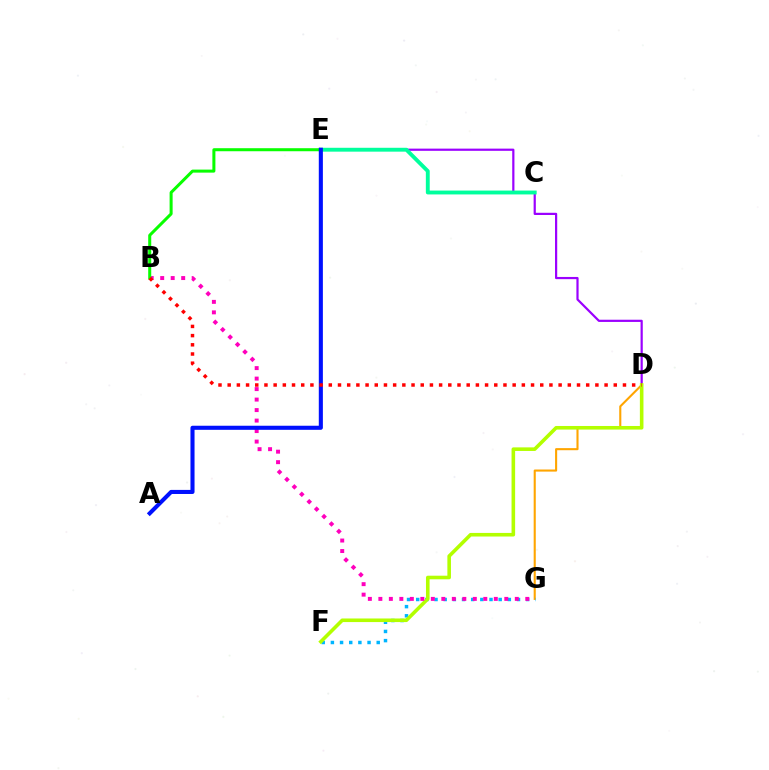{('D', 'E'): [{'color': '#9b00ff', 'line_style': 'solid', 'thickness': 1.59}], ('D', 'G'): [{'color': '#ffa500', 'line_style': 'solid', 'thickness': 1.51}], ('F', 'G'): [{'color': '#00b5ff', 'line_style': 'dotted', 'thickness': 2.49}], ('C', 'E'): [{'color': '#00ff9d', 'line_style': 'solid', 'thickness': 2.79}], ('D', 'F'): [{'color': '#b3ff00', 'line_style': 'solid', 'thickness': 2.59}], ('B', 'G'): [{'color': '#ff00bd', 'line_style': 'dotted', 'thickness': 2.85}], ('B', 'E'): [{'color': '#08ff00', 'line_style': 'solid', 'thickness': 2.18}], ('A', 'E'): [{'color': '#0010ff', 'line_style': 'solid', 'thickness': 2.94}], ('B', 'D'): [{'color': '#ff0000', 'line_style': 'dotted', 'thickness': 2.5}]}